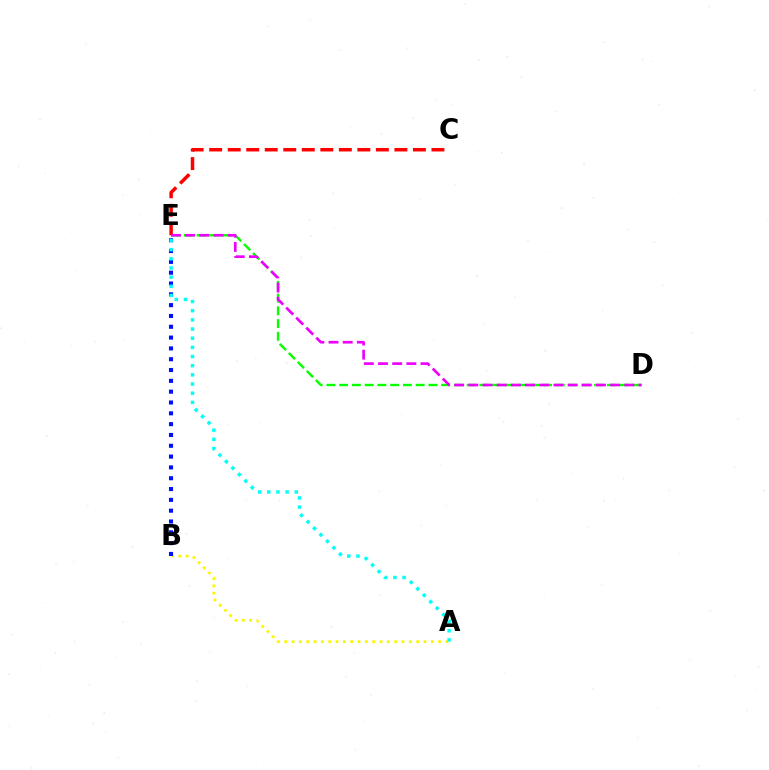{('A', 'B'): [{'color': '#fcf500', 'line_style': 'dotted', 'thickness': 1.99}], ('B', 'E'): [{'color': '#0010ff', 'line_style': 'dotted', 'thickness': 2.94}], ('D', 'E'): [{'color': '#08ff00', 'line_style': 'dashed', 'thickness': 1.73}, {'color': '#ee00ff', 'line_style': 'dashed', 'thickness': 1.93}], ('C', 'E'): [{'color': '#ff0000', 'line_style': 'dashed', 'thickness': 2.52}], ('A', 'E'): [{'color': '#00fff6', 'line_style': 'dotted', 'thickness': 2.49}]}